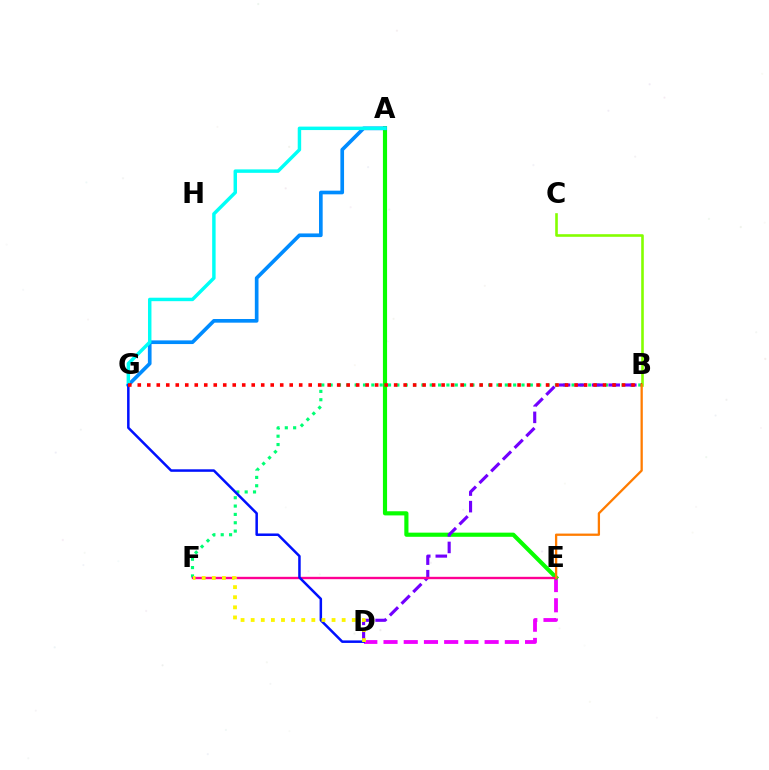{('B', 'F'): [{'color': '#00ff74', 'line_style': 'dotted', 'thickness': 2.27}], ('D', 'E'): [{'color': '#ee00ff', 'line_style': 'dashed', 'thickness': 2.75}], ('A', 'E'): [{'color': '#08ff00', 'line_style': 'solid', 'thickness': 2.99}], ('B', 'D'): [{'color': '#7200ff', 'line_style': 'dashed', 'thickness': 2.25}], ('A', 'G'): [{'color': '#008cff', 'line_style': 'solid', 'thickness': 2.64}, {'color': '#00fff6', 'line_style': 'solid', 'thickness': 2.49}], ('E', 'F'): [{'color': '#ff0094', 'line_style': 'solid', 'thickness': 1.71}], ('B', 'C'): [{'color': '#84ff00', 'line_style': 'solid', 'thickness': 1.88}], ('D', 'G'): [{'color': '#0010ff', 'line_style': 'solid', 'thickness': 1.81}], ('B', 'G'): [{'color': '#ff0000', 'line_style': 'dotted', 'thickness': 2.58}], ('B', 'E'): [{'color': '#ff7c00', 'line_style': 'solid', 'thickness': 1.65}], ('D', 'F'): [{'color': '#fcf500', 'line_style': 'dotted', 'thickness': 2.75}]}